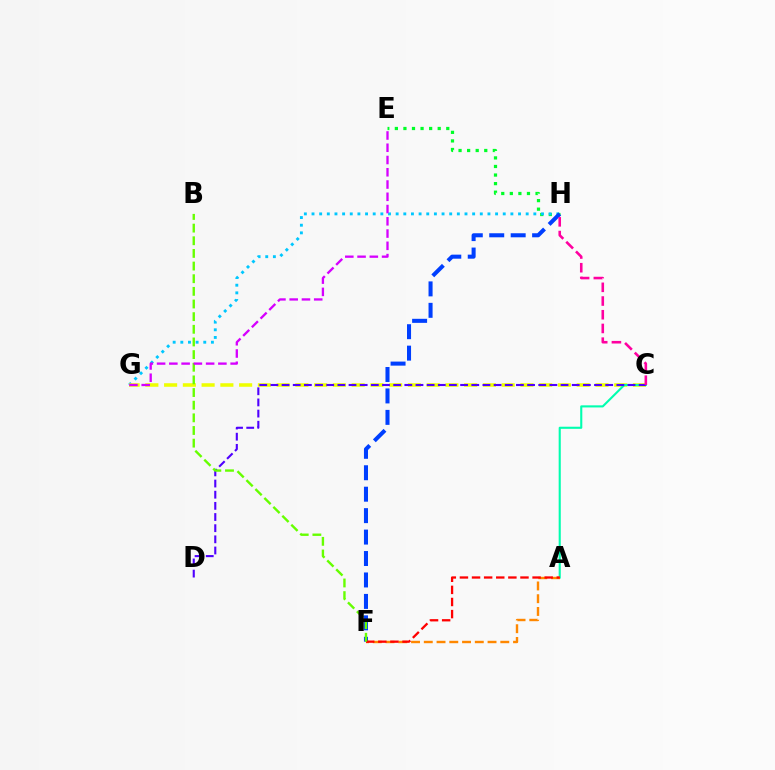{('E', 'H'): [{'color': '#00ff27', 'line_style': 'dotted', 'thickness': 2.33}], ('G', 'H'): [{'color': '#00c7ff', 'line_style': 'dotted', 'thickness': 2.08}], ('C', 'G'): [{'color': '#eeff00', 'line_style': 'dashed', 'thickness': 2.55}], ('A', 'C'): [{'color': '#00ffaf', 'line_style': 'solid', 'thickness': 1.52}], ('F', 'H'): [{'color': '#003fff', 'line_style': 'dashed', 'thickness': 2.91}], ('A', 'F'): [{'color': '#ff8800', 'line_style': 'dashed', 'thickness': 1.73}, {'color': '#ff0000', 'line_style': 'dashed', 'thickness': 1.65}], ('C', 'D'): [{'color': '#4f00ff', 'line_style': 'dashed', 'thickness': 1.52}], ('B', 'F'): [{'color': '#66ff00', 'line_style': 'dashed', 'thickness': 1.72}], ('C', 'H'): [{'color': '#ff00a0', 'line_style': 'dashed', 'thickness': 1.86}], ('E', 'G'): [{'color': '#d600ff', 'line_style': 'dashed', 'thickness': 1.67}]}